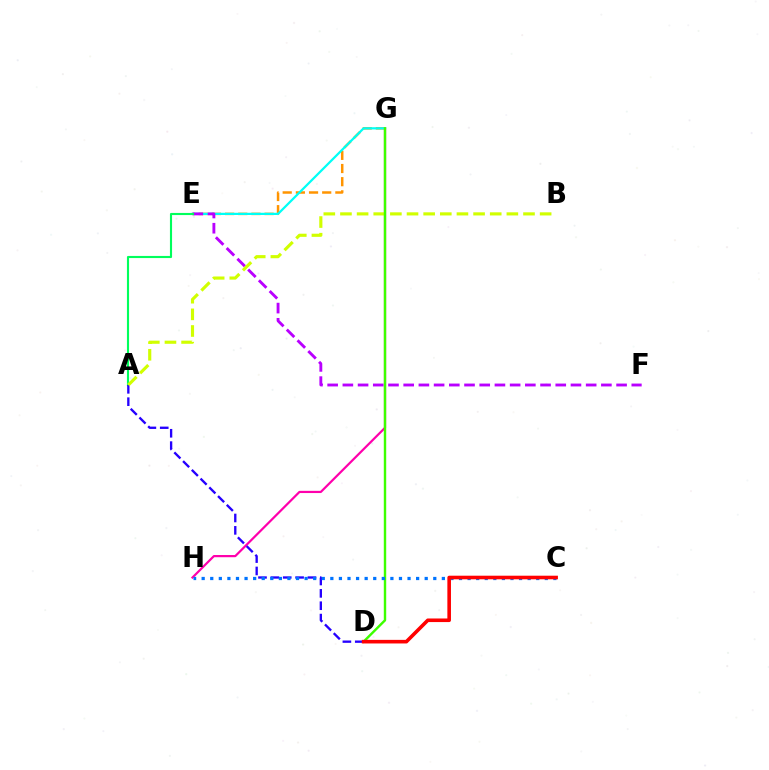{('G', 'H'): [{'color': '#ff00ac', 'line_style': 'solid', 'thickness': 1.59}], ('E', 'G'): [{'color': '#ff9400', 'line_style': 'dashed', 'thickness': 1.79}, {'color': '#00fff6', 'line_style': 'solid', 'thickness': 1.6}], ('E', 'F'): [{'color': '#b900ff', 'line_style': 'dashed', 'thickness': 2.07}], ('A', 'E'): [{'color': '#00ff5c', 'line_style': 'solid', 'thickness': 1.53}], ('A', 'D'): [{'color': '#2500ff', 'line_style': 'dashed', 'thickness': 1.68}], ('A', 'B'): [{'color': '#d1ff00', 'line_style': 'dashed', 'thickness': 2.26}], ('D', 'G'): [{'color': '#3dff00', 'line_style': 'solid', 'thickness': 1.74}], ('C', 'H'): [{'color': '#0074ff', 'line_style': 'dotted', 'thickness': 2.33}], ('C', 'D'): [{'color': '#ff0000', 'line_style': 'solid', 'thickness': 2.59}]}